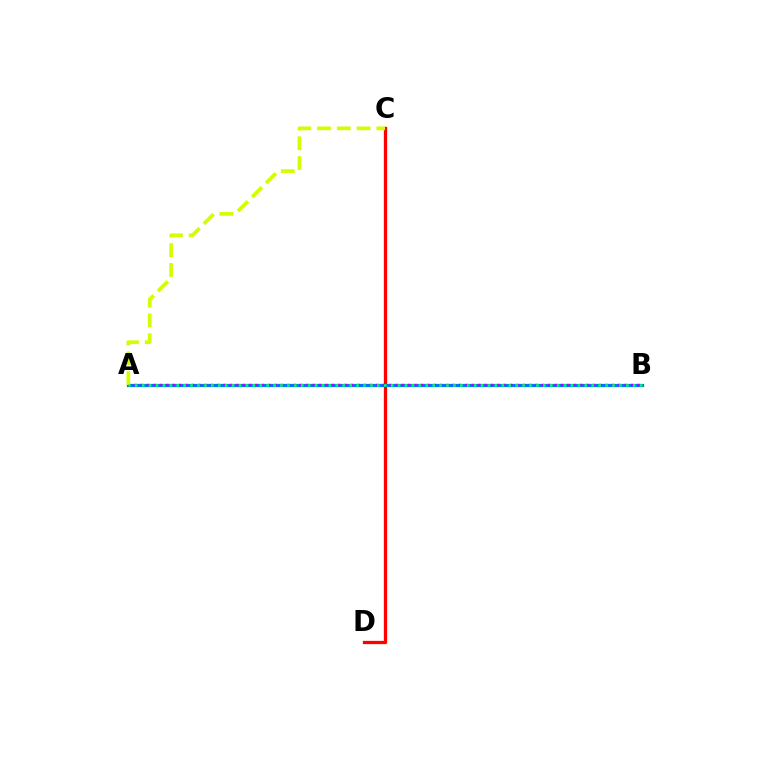{('C', 'D'): [{'color': '#ff0000', 'line_style': 'solid', 'thickness': 2.37}], ('A', 'B'): [{'color': '#0074ff', 'line_style': 'solid', 'thickness': 2.3}, {'color': '#b900ff', 'line_style': 'dotted', 'thickness': 1.73}, {'color': '#00ff5c', 'line_style': 'dotted', 'thickness': 1.88}], ('A', 'C'): [{'color': '#d1ff00', 'line_style': 'dashed', 'thickness': 2.69}]}